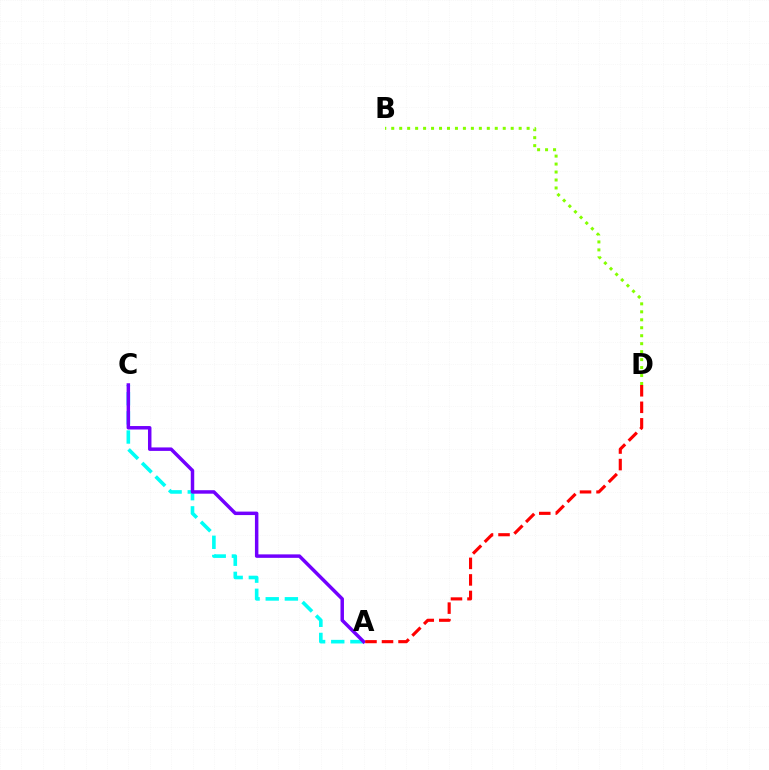{('B', 'D'): [{'color': '#84ff00', 'line_style': 'dotted', 'thickness': 2.16}], ('A', 'C'): [{'color': '#00fff6', 'line_style': 'dashed', 'thickness': 2.6}, {'color': '#7200ff', 'line_style': 'solid', 'thickness': 2.5}], ('A', 'D'): [{'color': '#ff0000', 'line_style': 'dashed', 'thickness': 2.25}]}